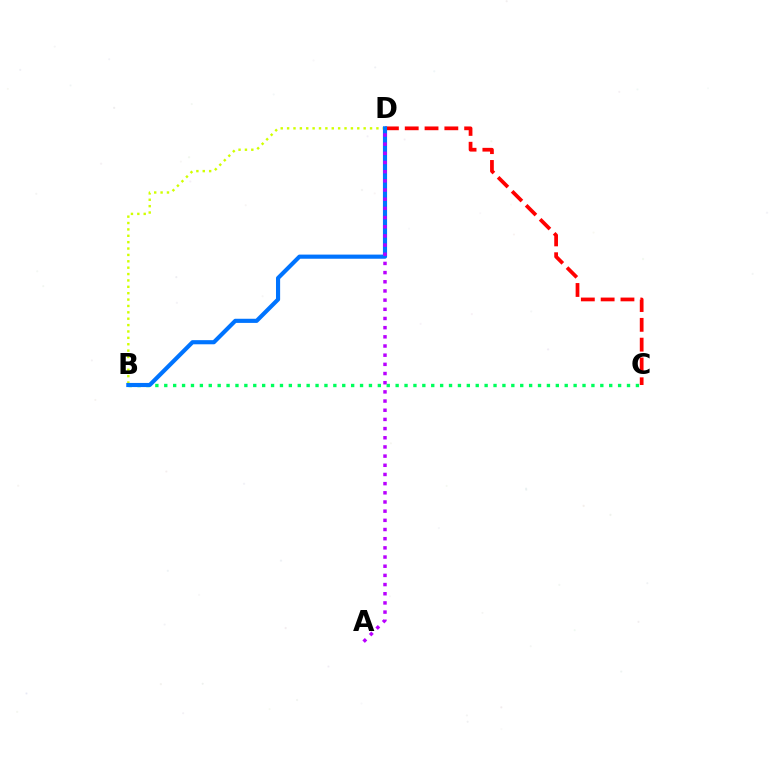{('B', 'D'): [{'color': '#d1ff00', 'line_style': 'dotted', 'thickness': 1.73}, {'color': '#0074ff', 'line_style': 'solid', 'thickness': 2.98}], ('B', 'C'): [{'color': '#00ff5c', 'line_style': 'dotted', 'thickness': 2.42}], ('C', 'D'): [{'color': '#ff0000', 'line_style': 'dashed', 'thickness': 2.69}], ('A', 'D'): [{'color': '#b900ff', 'line_style': 'dotted', 'thickness': 2.49}]}